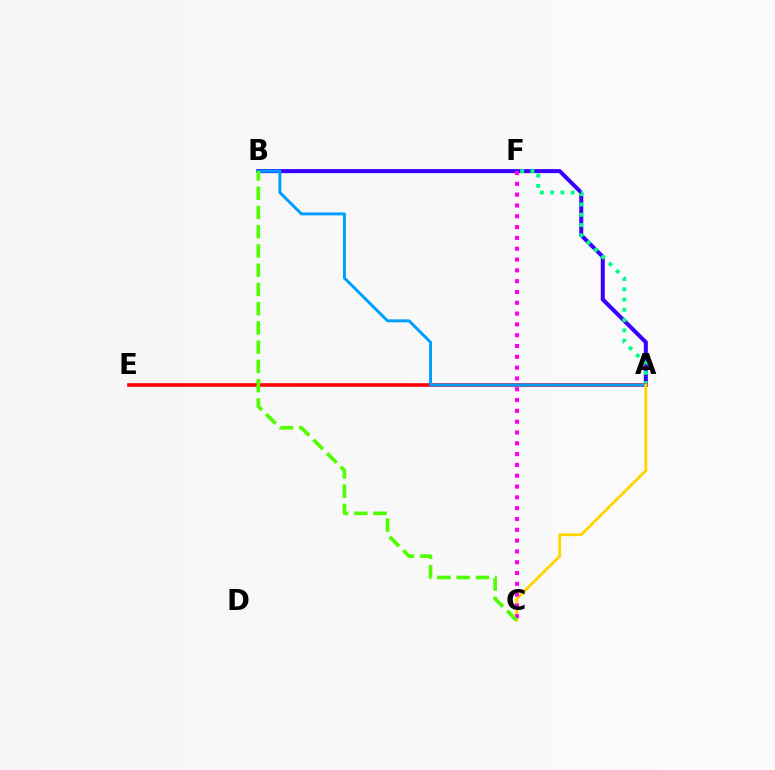{('A', 'B'): [{'color': '#3700ff', 'line_style': 'solid', 'thickness': 2.9}, {'color': '#009eff', 'line_style': 'solid', 'thickness': 2.12}], ('A', 'F'): [{'color': '#00ff86', 'line_style': 'dotted', 'thickness': 2.79}], ('A', 'E'): [{'color': '#ff0000', 'line_style': 'solid', 'thickness': 2.58}], ('A', 'C'): [{'color': '#ffd500', 'line_style': 'solid', 'thickness': 2.03}], ('C', 'F'): [{'color': '#ff00ed', 'line_style': 'dotted', 'thickness': 2.94}], ('B', 'C'): [{'color': '#4fff00', 'line_style': 'dashed', 'thickness': 2.61}]}